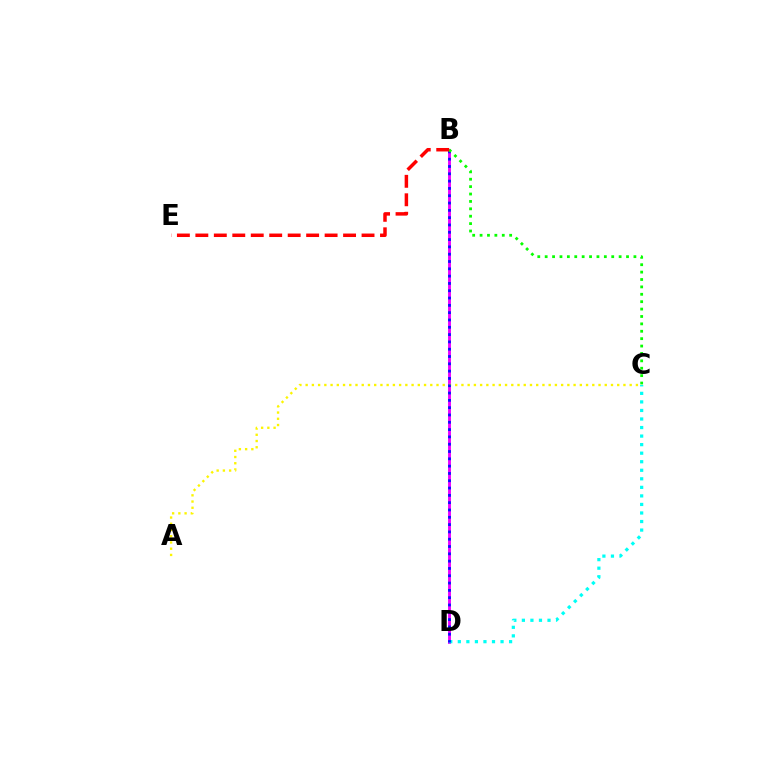{('B', 'D'): [{'color': '#ee00ff', 'line_style': 'solid', 'thickness': 2.08}, {'color': '#0010ff', 'line_style': 'dotted', 'thickness': 1.99}], ('C', 'D'): [{'color': '#00fff6', 'line_style': 'dotted', 'thickness': 2.32}], ('A', 'C'): [{'color': '#fcf500', 'line_style': 'dotted', 'thickness': 1.69}], ('B', 'C'): [{'color': '#08ff00', 'line_style': 'dotted', 'thickness': 2.01}], ('B', 'E'): [{'color': '#ff0000', 'line_style': 'dashed', 'thickness': 2.51}]}